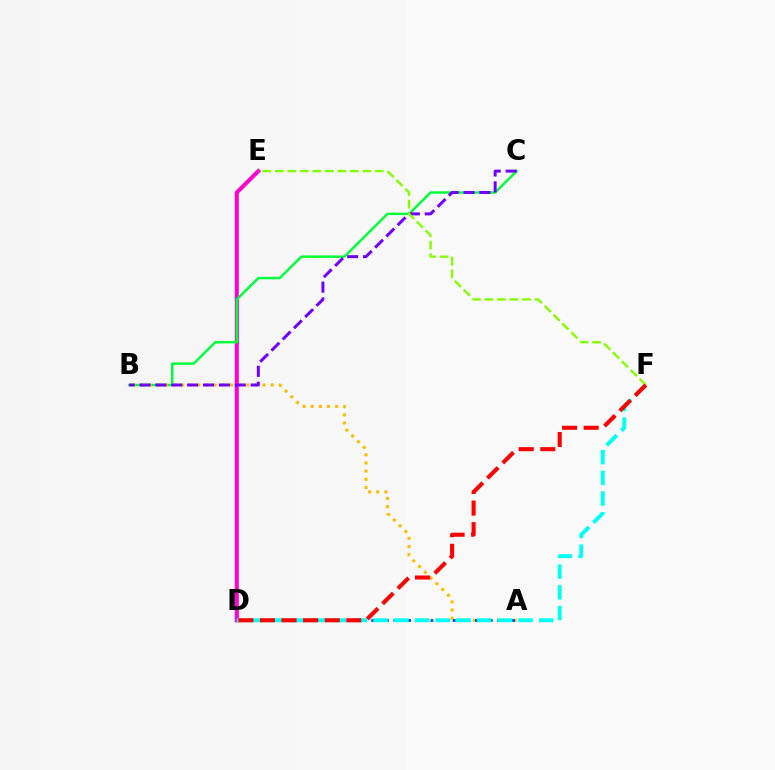{('D', 'E'): [{'color': '#ff00cf', 'line_style': 'solid', 'thickness': 2.91}], ('B', 'C'): [{'color': '#00ff39', 'line_style': 'solid', 'thickness': 1.76}, {'color': '#7200ff', 'line_style': 'dashed', 'thickness': 2.16}], ('A', 'B'): [{'color': '#ffbd00', 'line_style': 'dotted', 'thickness': 2.21}], ('A', 'D'): [{'color': '#004bff', 'line_style': 'dotted', 'thickness': 2.02}], ('D', 'F'): [{'color': '#00fff6', 'line_style': 'dashed', 'thickness': 2.81}, {'color': '#ff0000', 'line_style': 'dashed', 'thickness': 2.93}], ('E', 'F'): [{'color': '#84ff00', 'line_style': 'dashed', 'thickness': 1.7}]}